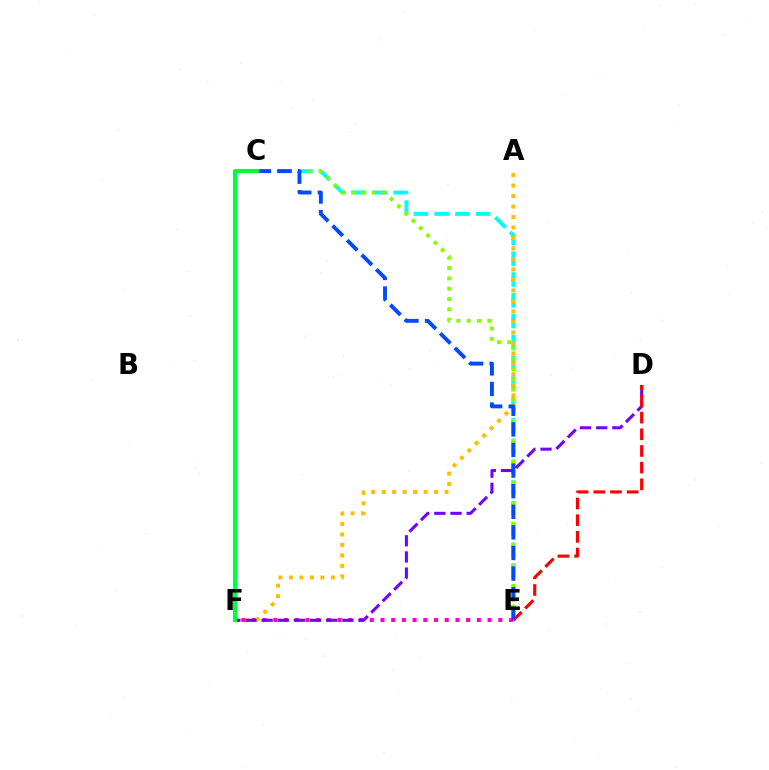{('E', 'F'): [{'color': '#ff00cf', 'line_style': 'dotted', 'thickness': 2.91}], ('C', 'E'): [{'color': '#00fff6', 'line_style': 'dashed', 'thickness': 2.83}, {'color': '#84ff00', 'line_style': 'dotted', 'thickness': 2.8}, {'color': '#004bff', 'line_style': 'dashed', 'thickness': 2.8}], ('A', 'F'): [{'color': '#ffbd00', 'line_style': 'dotted', 'thickness': 2.85}], ('D', 'F'): [{'color': '#7200ff', 'line_style': 'dashed', 'thickness': 2.19}], ('D', 'E'): [{'color': '#ff0000', 'line_style': 'dashed', 'thickness': 2.27}], ('C', 'F'): [{'color': '#00ff39', 'line_style': 'solid', 'thickness': 2.93}]}